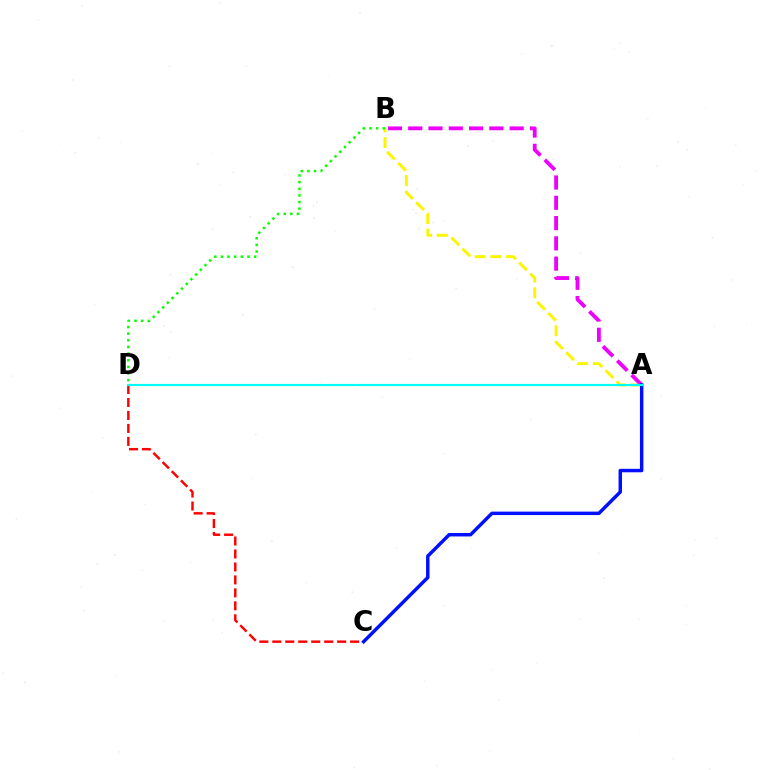{('C', 'D'): [{'color': '#ff0000', 'line_style': 'dashed', 'thickness': 1.76}], ('A', 'B'): [{'color': '#fcf500', 'line_style': 'dashed', 'thickness': 2.12}, {'color': '#ee00ff', 'line_style': 'dashed', 'thickness': 2.76}], ('B', 'D'): [{'color': '#08ff00', 'line_style': 'dotted', 'thickness': 1.81}], ('A', 'C'): [{'color': '#0010ff', 'line_style': 'solid', 'thickness': 2.48}], ('A', 'D'): [{'color': '#00fff6', 'line_style': 'solid', 'thickness': 1.55}]}